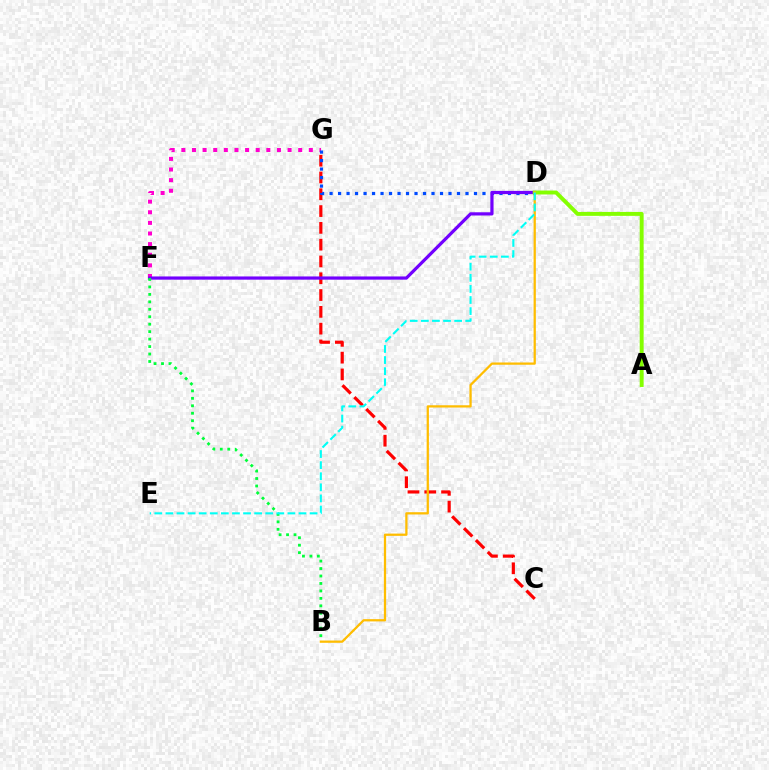{('C', 'G'): [{'color': '#ff0000', 'line_style': 'dashed', 'thickness': 2.28}], ('F', 'G'): [{'color': '#ff00cf', 'line_style': 'dotted', 'thickness': 2.89}], ('D', 'G'): [{'color': '#004bff', 'line_style': 'dotted', 'thickness': 2.31}], ('D', 'F'): [{'color': '#7200ff', 'line_style': 'solid', 'thickness': 2.31}], ('B', 'F'): [{'color': '#00ff39', 'line_style': 'dotted', 'thickness': 2.03}], ('A', 'D'): [{'color': '#84ff00', 'line_style': 'solid', 'thickness': 2.83}], ('B', 'D'): [{'color': '#ffbd00', 'line_style': 'solid', 'thickness': 1.63}], ('D', 'E'): [{'color': '#00fff6', 'line_style': 'dashed', 'thickness': 1.51}]}